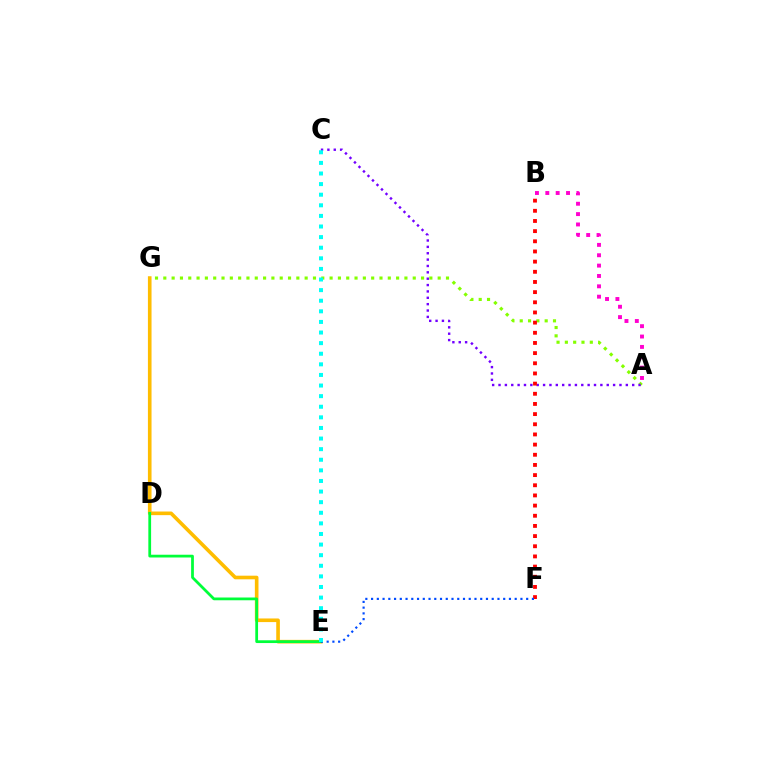{('A', 'G'): [{'color': '#84ff00', 'line_style': 'dotted', 'thickness': 2.26}], ('A', 'C'): [{'color': '#7200ff', 'line_style': 'dotted', 'thickness': 1.73}], ('E', 'G'): [{'color': '#ffbd00', 'line_style': 'solid', 'thickness': 2.61}], ('D', 'E'): [{'color': '#00ff39', 'line_style': 'solid', 'thickness': 1.99}], ('B', 'F'): [{'color': '#ff0000', 'line_style': 'dotted', 'thickness': 2.76}], ('E', 'F'): [{'color': '#004bff', 'line_style': 'dotted', 'thickness': 1.56}], ('C', 'E'): [{'color': '#00fff6', 'line_style': 'dotted', 'thickness': 2.88}], ('A', 'B'): [{'color': '#ff00cf', 'line_style': 'dotted', 'thickness': 2.81}]}